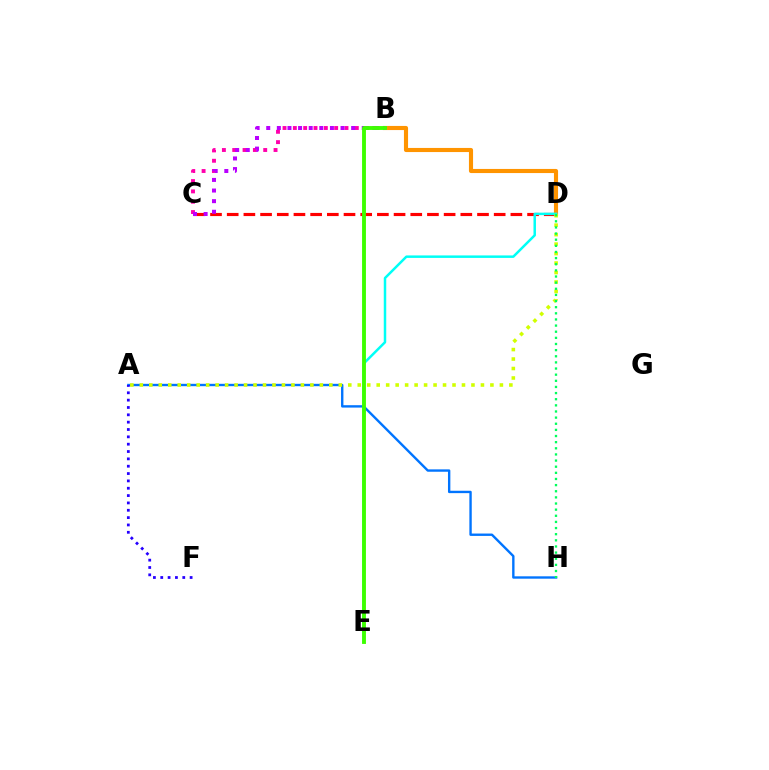{('C', 'D'): [{'color': '#ff0000', 'line_style': 'dashed', 'thickness': 2.27}], ('A', 'H'): [{'color': '#0074ff', 'line_style': 'solid', 'thickness': 1.71}], ('B', 'D'): [{'color': '#ff9400', 'line_style': 'solid', 'thickness': 2.97}], ('D', 'E'): [{'color': '#00fff6', 'line_style': 'solid', 'thickness': 1.79}], ('B', 'C'): [{'color': '#ff00ac', 'line_style': 'dotted', 'thickness': 2.81}, {'color': '#b900ff', 'line_style': 'dotted', 'thickness': 2.88}], ('A', 'F'): [{'color': '#2500ff', 'line_style': 'dotted', 'thickness': 1.99}], ('A', 'D'): [{'color': '#d1ff00', 'line_style': 'dotted', 'thickness': 2.57}], ('D', 'H'): [{'color': '#00ff5c', 'line_style': 'dotted', 'thickness': 1.67}], ('B', 'E'): [{'color': '#3dff00', 'line_style': 'solid', 'thickness': 2.78}]}